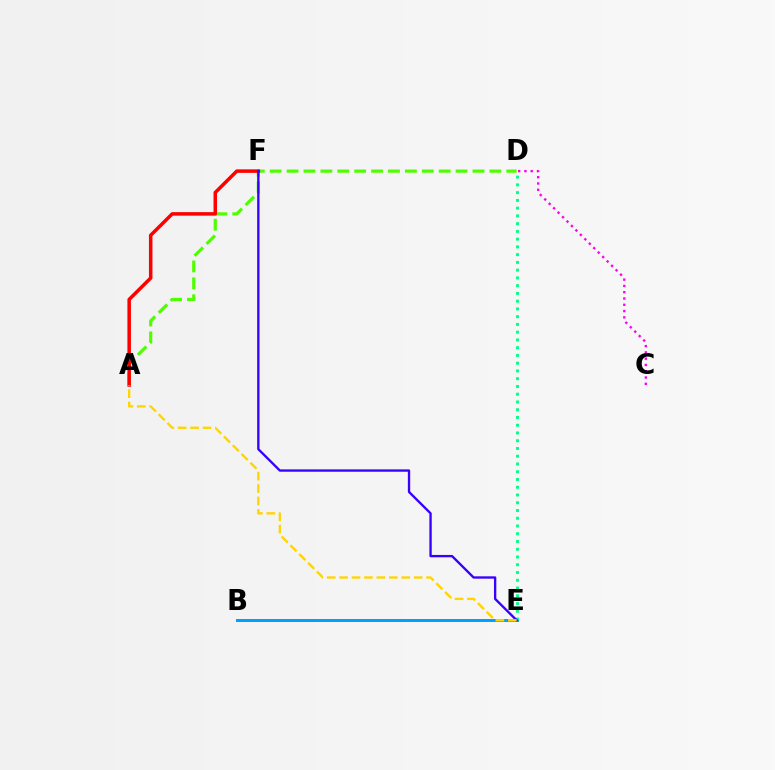{('A', 'D'): [{'color': '#4fff00', 'line_style': 'dashed', 'thickness': 2.3}], ('A', 'F'): [{'color': '#ff0000', 'line_style': 'solid', 'thickness': 2.53}], ('B', 'E'): [{'color': '#009eff', 'line_style': 'solid', 'thickness': 2.13}], ('D', 'E'): [{'color': '#00ff86', 'line_style': 'dotted', 'thickness': 2.11}], ('E', 'F'): [{'color': '#3700ff', 'line_style': 'solid', 'thickness': 1.69}], ('C', 'D'): [{'color': '#ff00ed', 'line_style': 'dotted', 'thickness': 1.71}], ('A', 'E'): [{'color': '#ffd500', 'line_style': 'dashed', 'thickness': 1.69}]}